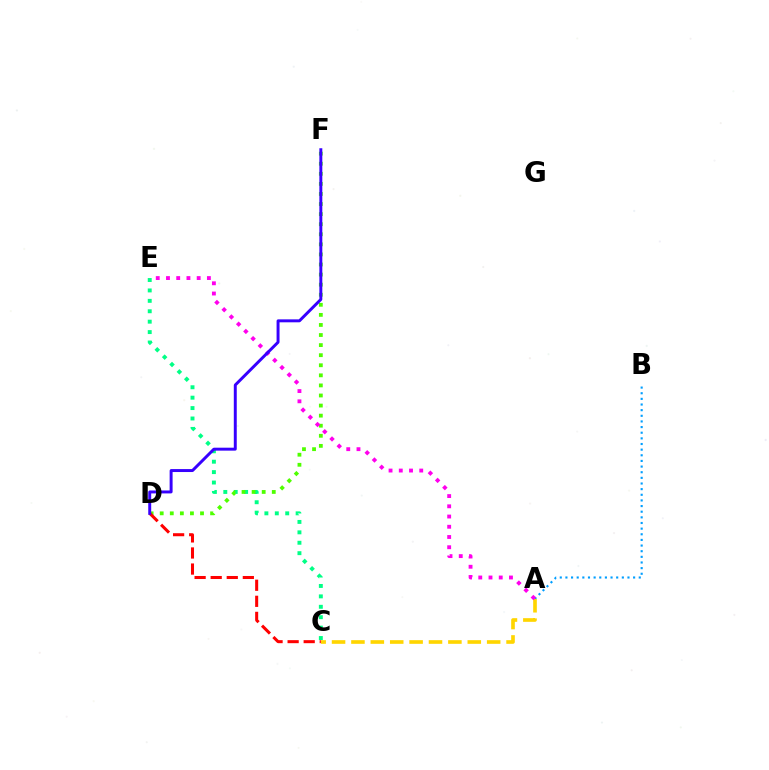{('A', 'B'): [{'color': '#009eff', 'line_style': 'dotted', 'thickness': 1.53}], ('C', 'E'): [{'color': '#00ff86', 'line_style': 'dotted', 'thickness': 2.83}], ('A', 'C'): [{'color': '#ffd500', 'line_style': 'dashed', 'thickness': 2.63}], ('D', 'F'): [{'color': '#4fff00', 'line_style': 'dotted', 'thickness': 2.74}, {'color': '#3700ff', 'line_style': 'solid', 'thickness': 2.13}], ('C', 'D'): [{'color': '#ff0000', 'line_style': 'dashed', 'thickness': 2.18}], ('A', 'E'): [{'color': '#ff00ed', 'line_style': 'dotted', 'thickness': 2.78}]}